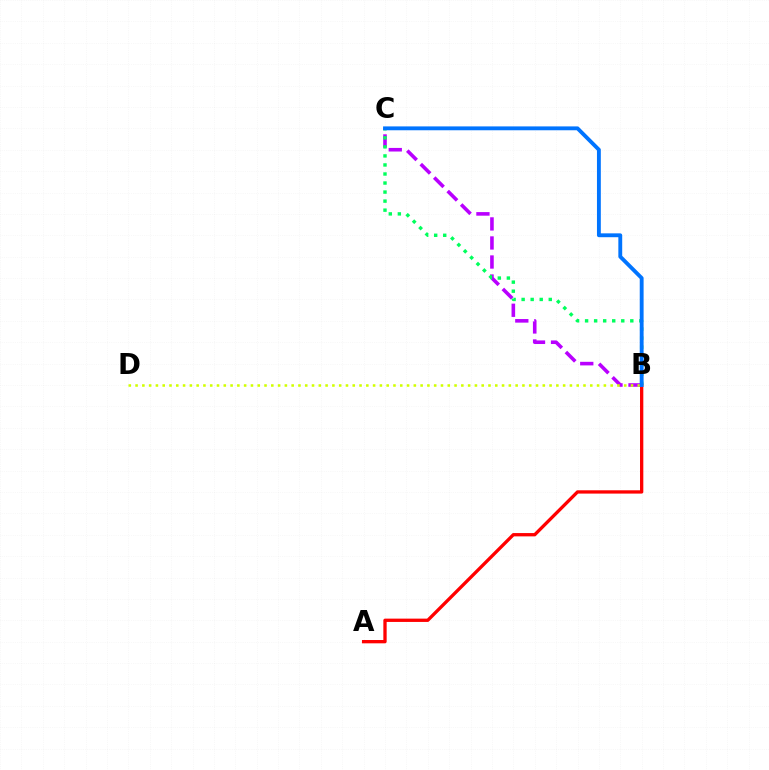{('A', 'B'): [{'color': '#ff0000', 'line_style': 'solid', 'thickness': 2.38}], ('B', 'C'): [{'color': '#b900ff', 'line_style': 'dashed', 'thickness': 2.59}, {'color': '#00ff5c', 'line_style': 'dotted', 'thickness': 2.46}, {'color': '#0074ff', 'line_style': 'solid', 'thickness': 2.78}], ('B', 'D'): [{'color': '#d1ff00', 'line_style': 'dotted', 'thickness': 1.84}]}